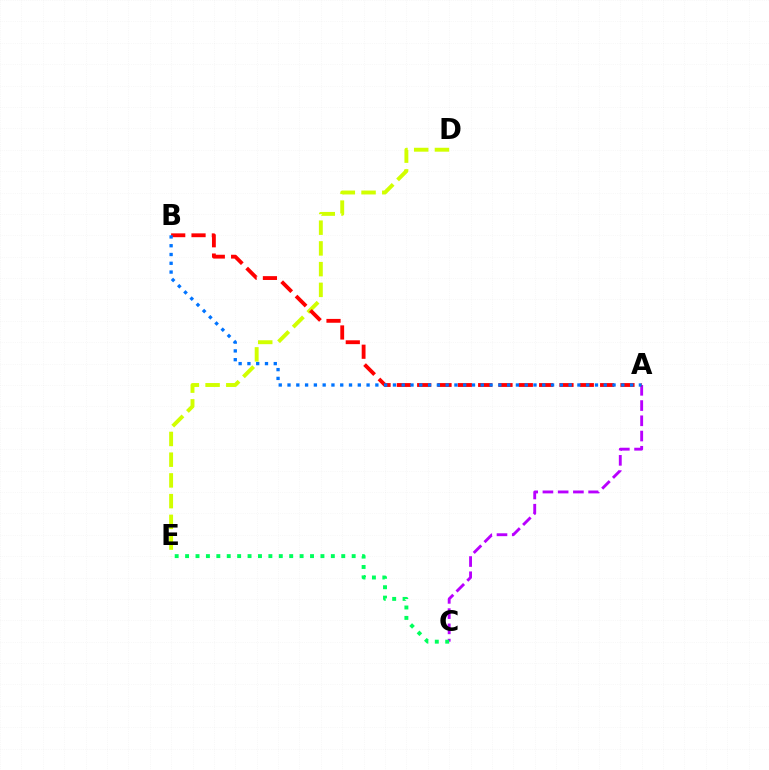{('D', 'E'): [{'color': '#d1ff00', 'line_style': 'dashed', 'thickness': 2.82}], ('A', 'C'): [{'color': '#b900ff', 'line_style': 'dashed', 'thickness': 2.07}], ('A', 'B'): [{'color': '#ff0000', 'line_style': 'dashed', 'thickness': 2.76}, {'color': '#0074ff', 'line_style': 'dotted', 'thickness': 2.39}], ('C', 'E'): [{'color': '#00ff5c', 'line_style': 'dotted', 'thickness': 2.83}]}